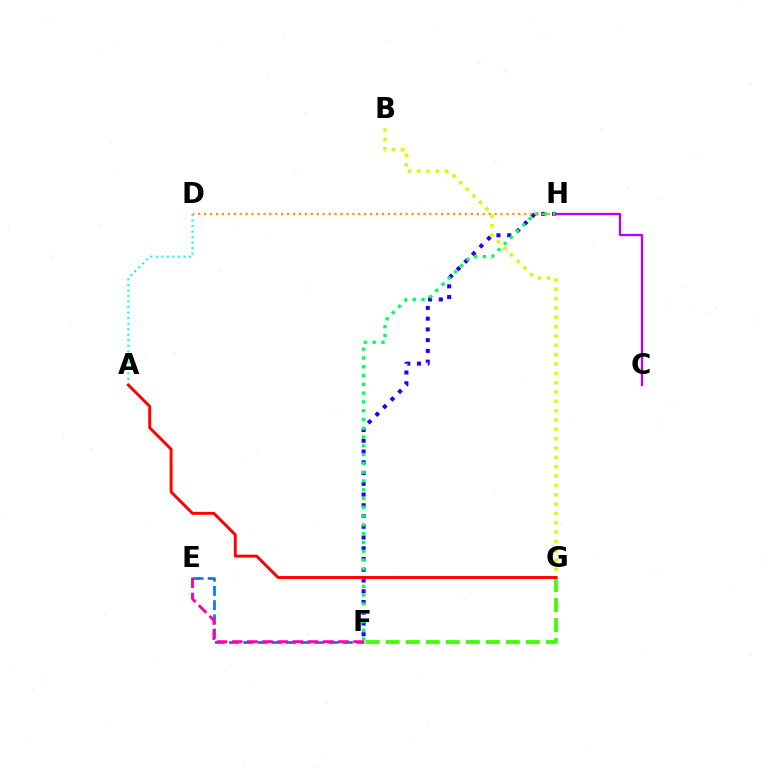{('E', 'F'): [{'color': '#0074ff', 'line_style': 'dashed', 'thickness': 1.93}, {'color': '#ff00ac', 'line_style': 'dashed', 'thickness': 2.06}], ('F', 'H'): [{'color': '#2500ff', 'line_style': 'dotted', 'thickness': 2.92}, {'color': '#00ff5c', 'line_style': 'dotted', 'thickness': 2.39}], ('B', 'G'): [{'color': '#d1ff00', 'line_style': 'dotted', 'thickness': 2.54}], ('D', 'H'): [{'color': '#ff9400', 'line_style': 'dotted', 'thickness': 1.61}], ('A', 'D'): [{'color': '#00fff6', 'line_style': 'dotted', 'thickness': 1.5}], ('C', 'H'): [{'color': '#b900ff', 'line_style': 'solid', 'thickness': 1.64}], ('F', 'G'): [{'color': '#3dff00', 'line_style': 'dashed', 'thickness': 2.72}], ('A', 'G'): [{'color': '#ff0000', 'line_style': 'solid', 'thickness': 2.1}]}